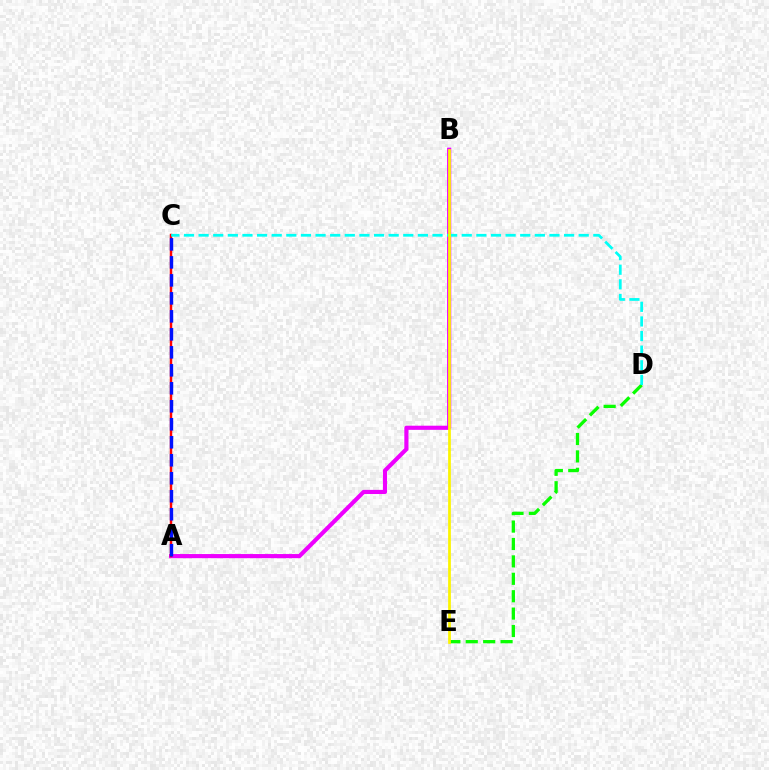{('A', 'B'): [{'color': '#ee00ff', 'line_style': 'solid', 'thickness': 2.98}], ('A', 'C'): [{'color': '#ff0000', 'line_style': 'solid', 'thickness': 1.77}, {'color': '#0010ff', 'line_style': 'dashed', 'thickness': 2.44}], ('D', 'E'): [{'color': '#08ff00', 'line_style': 'dashed', 'thickness': 2.36}], ('C', 'D'): [{'color': '#00fff6', 'line_style': 'dashed', 'thickness': 1.99}], ('B', 'E'): [{'color': '#fcf500', 'line_style': 'solid', 'thickness': 1.97}]}